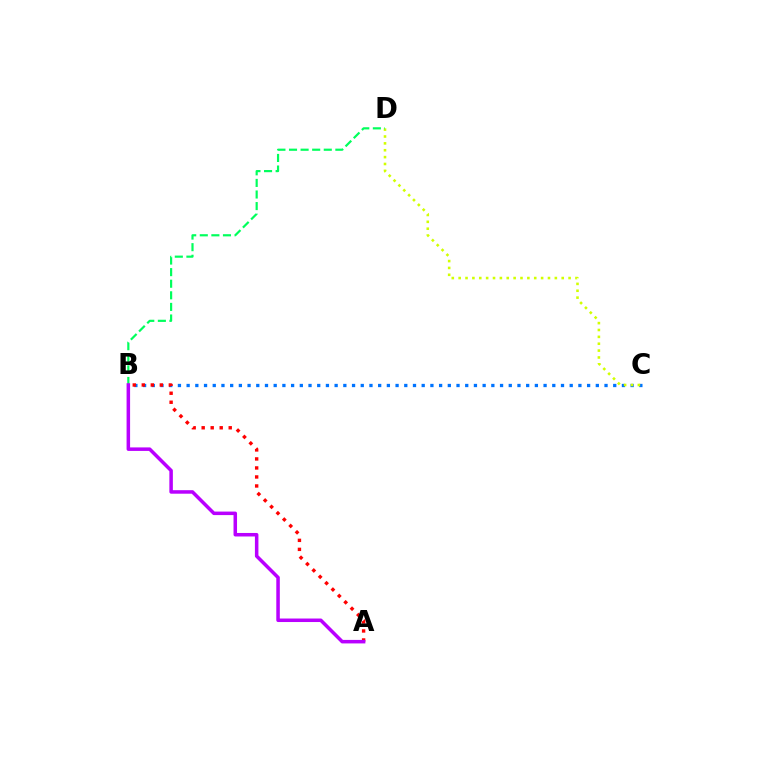{('B', 'C'): [{'color': '#0074ff', 'line_style': 'dotted', 'thickness': 2.37}], ('C', 'D'): [{'color': '#d1ff00', 'line_style': 'dotted', 'thickness': 1.87}], ('B', 'D'): [{'color': '#00ff5c', 'line_style': 'dashed', 'thickness': 1.57}], ('A', 'B'): [{'color': '#ff0000', 'line_style': 'dotted', 'thickness': 2.45}, {'color': '#b900ff', 'line_style': 'solid', 'thickness': 2.53}]}